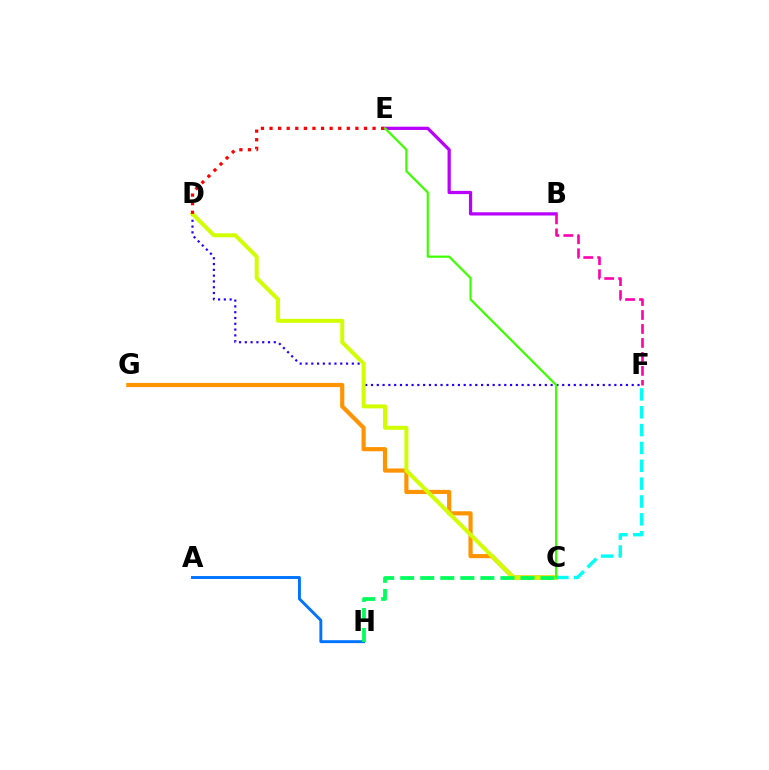{('B', 'E'): [{'color': '#b900ff', 'line_style': 'solid', 'thickness': 2.33}], ('D', 'F'): [{'color': '#2500ff', 'line_style': 'dotted', 'thickness': 1.57}], ('C', 'G'): [{'color': '#ff9400', 'line_style': 'solid', 'thickness': 3.0}], ('A', 'H'): [{'color': '#0074ff', 'line_style': 'solid', 'thickness': 2.1}], ('C', 'D'): [{'color': '#d1ff00', 'line_style': 'solid', 'thickness': 2.86}], ('C', 'F'): [{'color': '#00fff6', 'line_style': 'dashed', 'thickness': 2.42}], ('C', 'H'): [{'color': '#00ff5c', 'line_style': 'dashed', 'thickness': 2.72}], ('D', 'E'): [{'color': '#ff0000', 'line_style': 'dotted', 'thickness': 2.33}], ('B', 'F'): [{'color': '#ff00ac', 'line_style': 'dashed', 'thickness': 1.9}], ('C', 'E'): [{'color': '#3dff00', 'line_style': 'solid', 'thickness': 1.59}]}